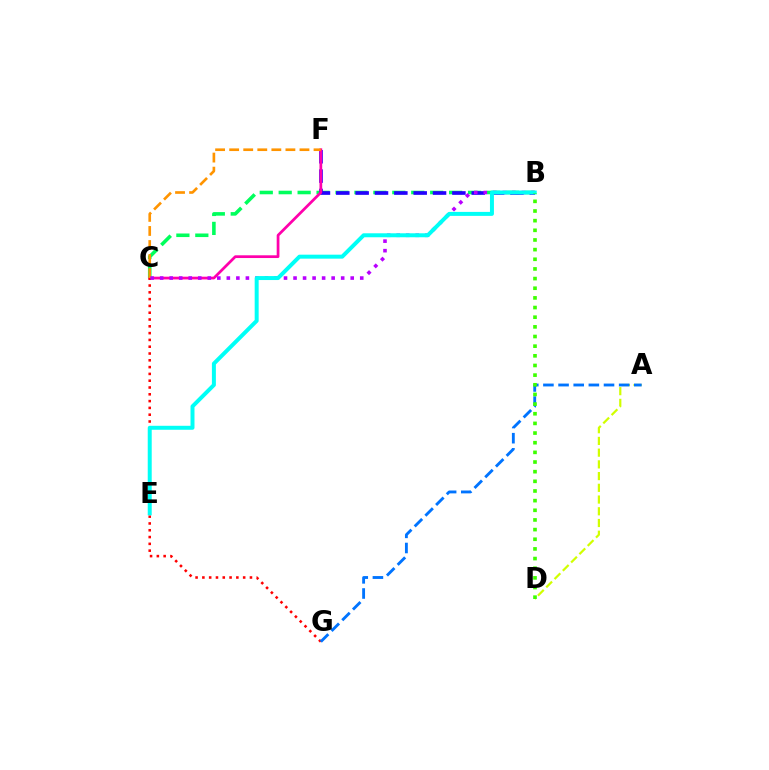{('B', 'C'): [{'color': '#00ff5c', 'line_style': 'dashed', 'thickness': 2.57}, {'color': '#b900ff', 'line_style': 'dotted', 'thickness': 2.59}], ('B', 'F'): [{'color': '#2500ff', 'line_style': 'dashed', 'thickness': 2.63}], ('A', 'D'): [{'color': '#d1ff00', 'line_style': 'dashed', 'thickness': 1.59}], ('C', 'F'): [{'color': '#ff00ac', 'line_style': 'solid', 'thickness': 1.97}, {'color': '#ff9400', 'line_style': 'dashed', 'thickness': 1.91}], ('C', 'G'): [{'color': '#ff0000', 'line_style': 'dotted', 'thickness': 1.85}], ('A', 'G'): [{'color': '#0074ff', 'line_style': 'dashed', 'thickness': 2.06}], ('B', 'E'): [{'color': '#00fff6', 'line_style': 'solid', 'thickness': 2.86}], ('B', 'D'): [{'color': '#3dff00', 'line_style': 'dotted', 'thickness': 2.62}]}